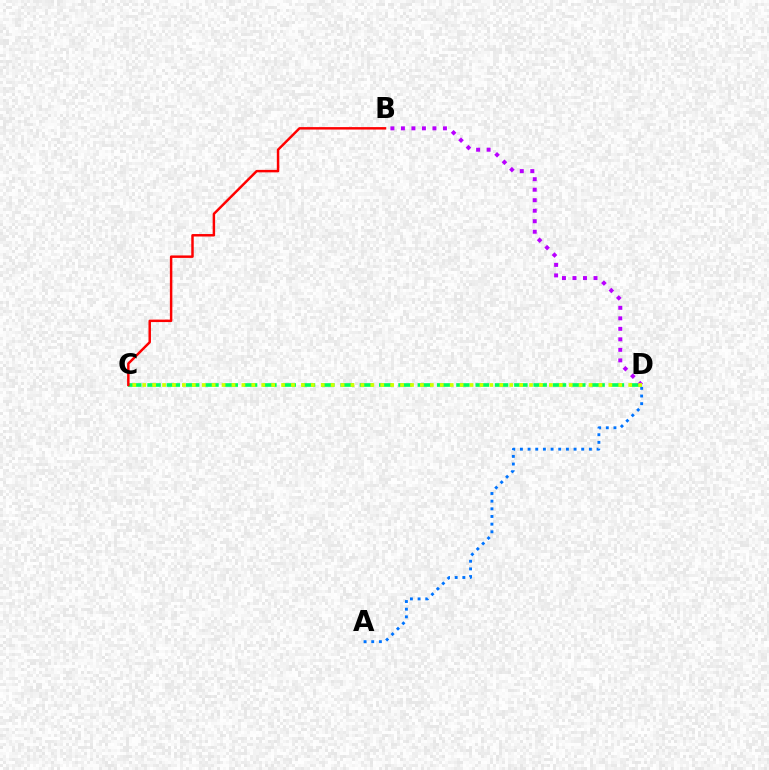{('C', 'D'): [{'color': '#00ff5c', 'line_style': 'dashed', 'thickness': 2.62}, {'color': '#d1ff00', 'line_style': 'dotted', 'thickness': 2.69}], ('A', 'D'): [{'color': '#0074ff', 'line_style': 'dotted', 'thickness': 2.08}], ('B', 'D'): [{'color': '#b900ff', 'line_style': 'dotted', 'thickness': 2.85}], ('B', 'C'): [{'color': '#ff0000', 'line_style': 'solid', 'thickness': 1.78}]}